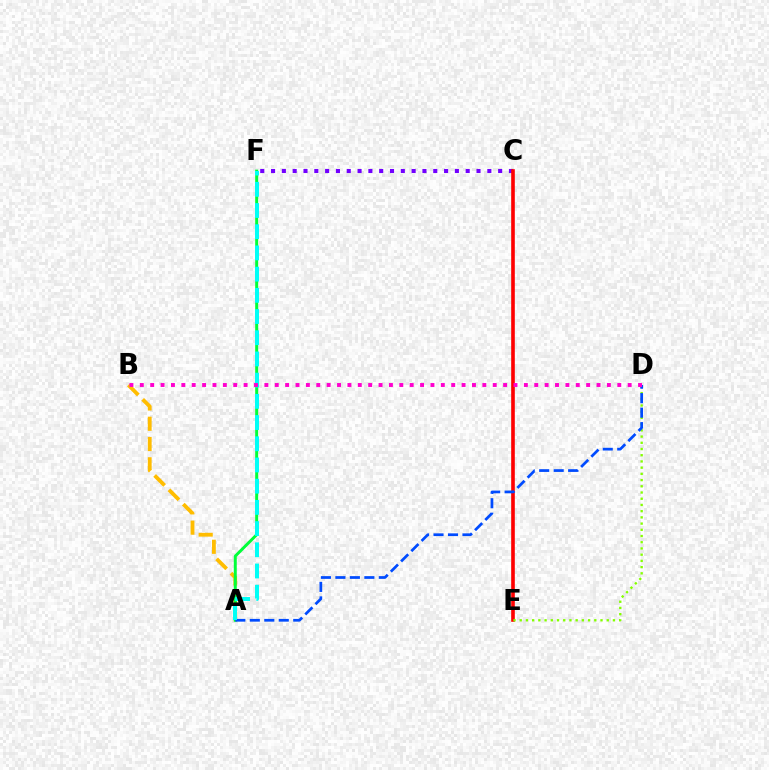{('C', 'F'): [{'color': '#7200ff', 'line_style': 'dotted', 'thickness': 2.94}], ('C', 'E'): [{'color': '#ff0000', 'line_style': 'solid', 'thickness': 2.61}], ('A', 'B'): [{'color': '#ffbd00', 'line_style': 'dashed', 'thickness': 2.75}], ('A', 'F'): [{'color': '#00ff39', 'line_style': 'solid', 'thickness': 2.13}, {'color': '#00fff6', 'line_style': 'dashed', 'thickness': 2.88}], ('D', 'E'): [{'color': '#84ff00', 'line_style': 'dotted', 'thickness': 1.69}], ('A', 'D'): [{'color': '#004bff', 'line_style': 'dashed', 'thickness': 1.97}], ('B', 'D'): [{'color': '#ff00cf', 'line_style': 'dotted', 'thickness': 2.82}]}